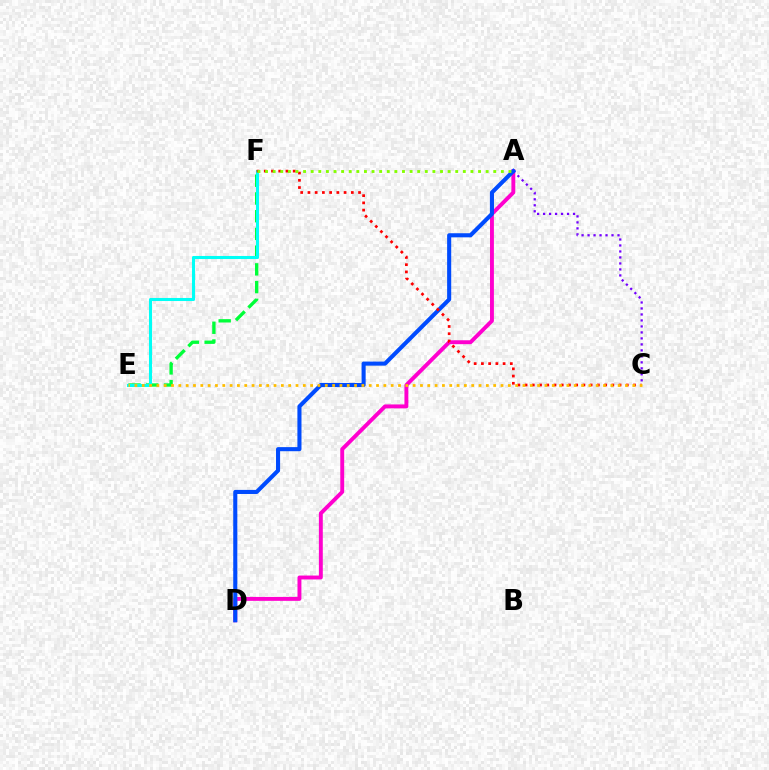{('A', 'D'): [{'color': '#ff00cf', 'line_style': 'solid', 'thickness': 2.81}, {'color': '#004bff', 'line_style': 'solid', 'thickness': 2.94}], ('E', 'F'): [{'color': '#00ff39', 'line_style': 'dashed', 'thickness': 2.41}, {'color': '#00fff6', 'line_style': 'solid', 'thickness': 2.2}], ('A', 'C'): [{'color': '#7200ff', 'line_style': 'dotted', 'thickness': 1.63}], ('C', 'F'): [{'color': '#ff0000', 'line_style': 'dotted', 'thickness': 1.96}], ('C', 'E'): [{'color': '#ffbd00', 'line_style': 'dotted', 'thickness': 1.99}], ('A', 'F'): [{'color': '#84ff00', 'line_style': 'dotted', 'thickness': 2.07}]}